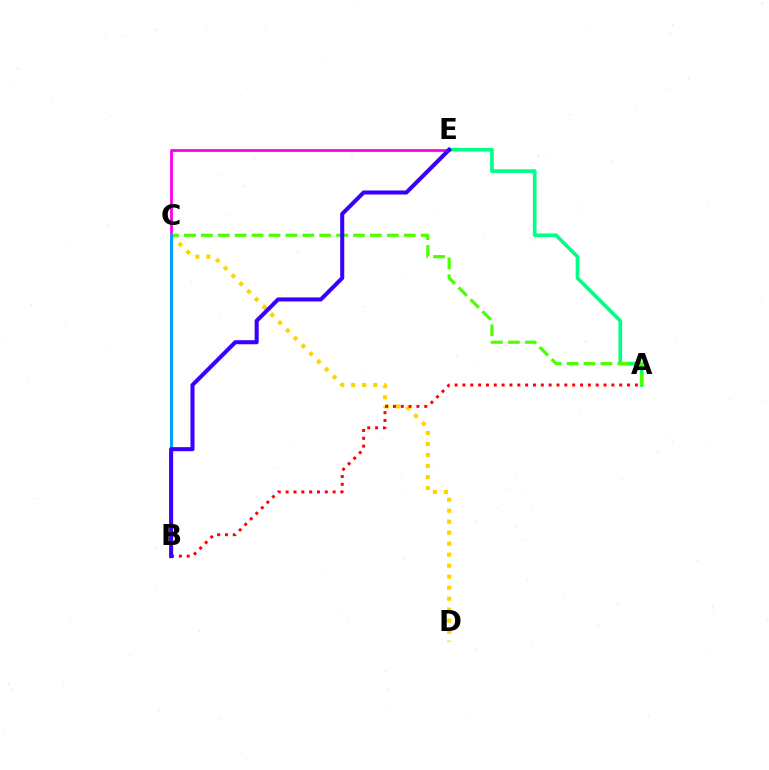{('C', 'D'): [{'color': '#ffd500', 'line_style': 'dotted', 'thickness': 2.99}], ('A', 'B'): [{'color': '#ff0000', 'line_style': 'dotted', 'thickness': 2.13}], ('C', 'E'): [{'color': '#ff00ed', 'line_style': 'solid', 'thickness': 2.01}], ('A', 'E'): [{'color': '#00ff86', 'line_style': 'solid', 'thickness': 2.65}], ('A', 'C'): [{'color': '#4fff00', 'line_style': 'dashed', 'thickness': 2.3}], ('B', 'C'): [{'color': '#009eff', 'line_style': 'solid', 'thickness': 2.1}], ('B', 'E'): [{'color': '#3700ff', 'line_style': 'solid', 'thickness': 2.91}]}